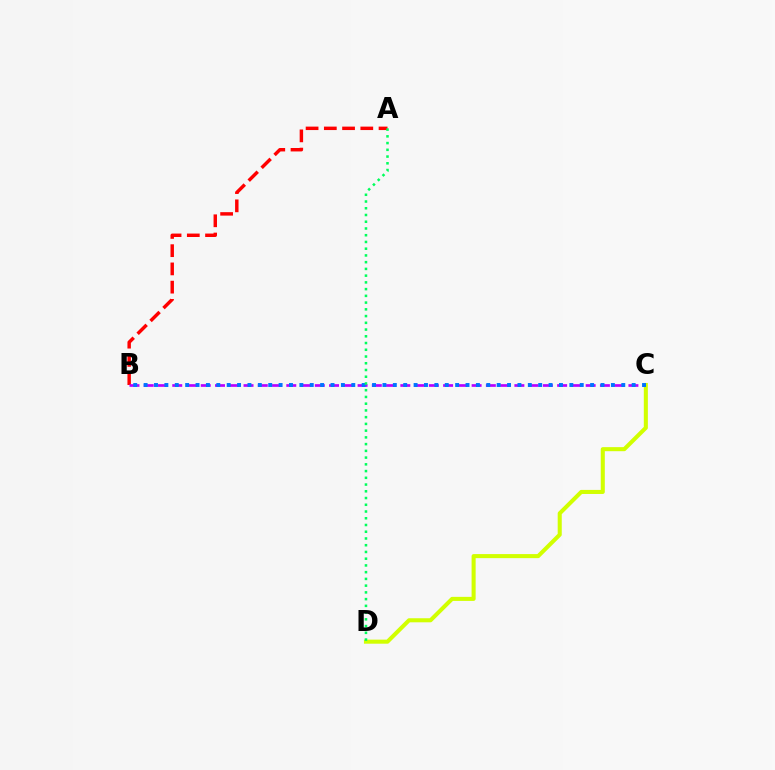{('A', 'B'): [{'color': '#ff0000', 'line_style': 'dashed', 'thickness': 2.48}], ('B', 'C'): [{'color': '#b900ff', 'line_style': 'dashed', 'thickness': 1.94}, {'color': '#0074ff', 'line_style': 'dotted', 'thickness': 2.82}], ('C', 'D'): [{'color': '#d1ff00', 'line_style': 'solid', 'thickness': 2.92}], ('A', 'D'): [{'color': '#00ff5c', 'line_style': 'dotted', 'thickness': 1.83}]}